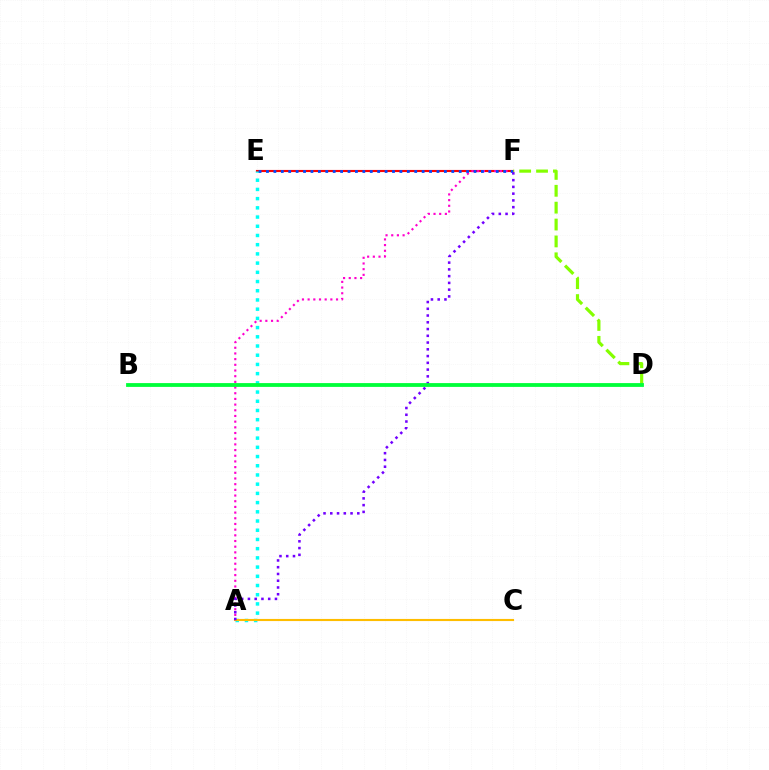{('E', 'F'): [{'color': '#ff0000', 'line_style': 'solid', 'thickness': 1.54}, {'color': '#004bff', 'line_style': 'dotted', 'thickness': 2.01}], ('A', 'F'): [{'color': '#ff00cf', 'line_style': 'dotted', 'thickness': 1.54}, {'color': '#7200ff', 'line_style': 'dotted', 'thickness': 1.84}], ('A', 'E'): [{'color': '#00fff6', 'line_style': 'dotted', 'thickness': 2.5}], ('A', 'C'): [{'color': '#ffbd00', 'line_style': 'solid', 'thickness': 1.53}], ('D', 'F'): [{'color': '#84ff00', 'line_style': 'dashed', 'thickness': 2.29}], ('B', 'D'): [{'color': '#00ff39', 'line_style': 'solid', 'thickness': 2.74}]}